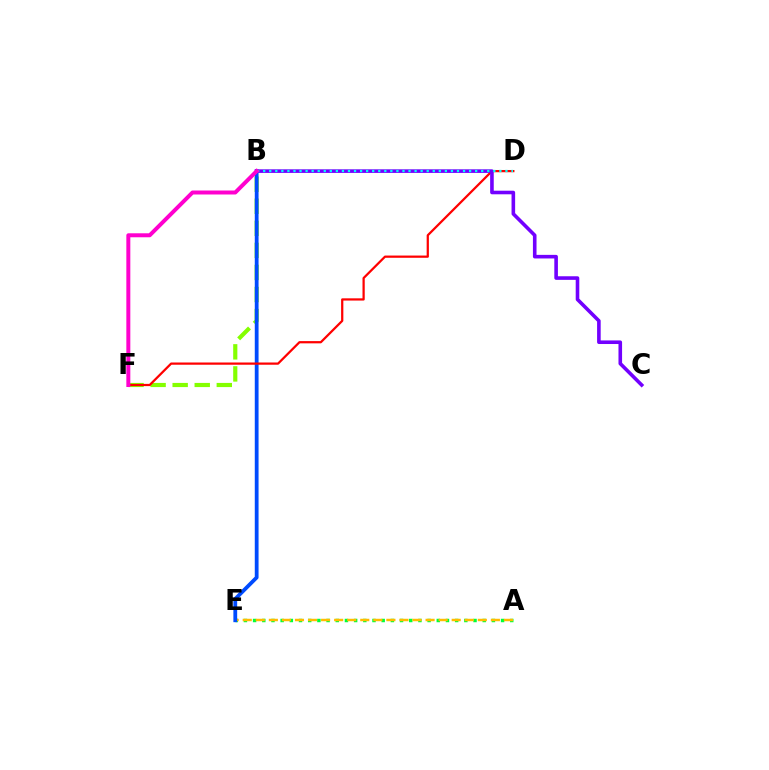{('B', 'F'): [{'color': '#84ff00', 'line_style': 'dashed', 'thickness': 3.0}, {'color': '#ff00cf', 'line_style': 'solid', 'thickness': 2.87}], ('A', 'E'): [{'color': '#00ff39', 'line_style': 'dotted', 'thickness': 2.5}, {'color': '#ffbd00', 'line_style': 'dashed', 'thickness': 1.77}], ('B', 'E'): [{'color': '#004bff', 'line_style': 'solid', 'thickness': 2.73}], ('D', 'F'): [{'color': '#ff0000', 'line_style': 'solid', 'thickness': 1.61}], ('B', 'C'): [{'color': '#7200ff', 'line_style': 'solid', 'thickness': 2.59}], ('B', 'D'): [{'color': '#00fff6', 'line_style': 'dotted', 'thickness': 1.65}]}